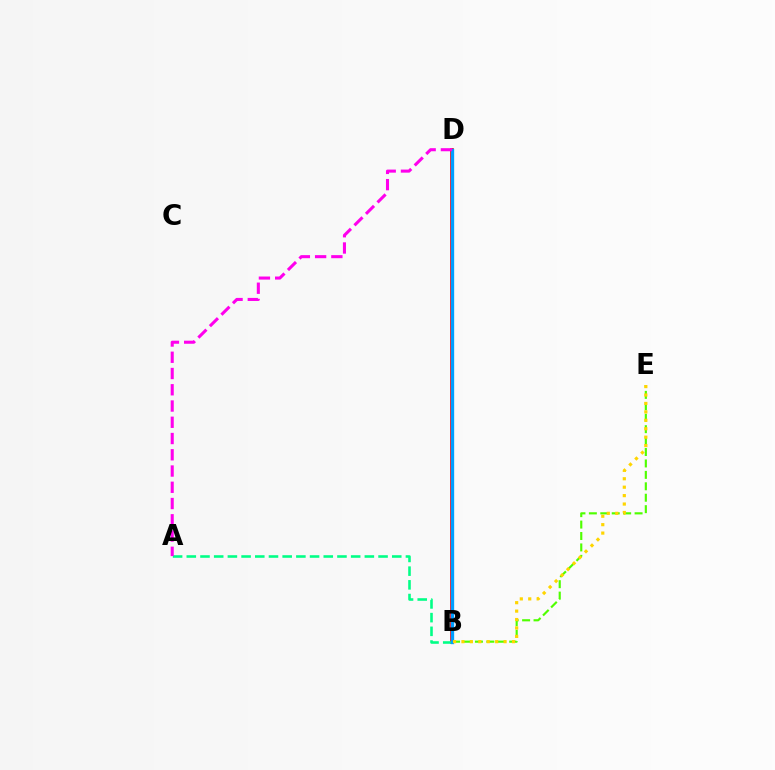{('B', 'D'): [{'color': '#ff0000', 'line_style': 'solid', 'thickness': 2.64}, {'color': '#3700ff', 'line_style': 'solid', 'thickness': 2.0}, {'color': '#009eff', 'line_style': 'solid', 'thickness': 2.39}], ('B', 'E'): [{'color': '#4fff00', 'line_style': 'dashed', 'thickness': 1.55}, {'color': '#ffd500', 'line_style': 'dotted', 'thickness': 2.29}], ('A', 'B'): [{'color': '#00ff86', 'line_style': 'dashed', 'thickness': 1.86}], ('A', 'D'): [{'color': '#ff00ed', 'line_style': 'dashed', 'thickness': 2.21}]}